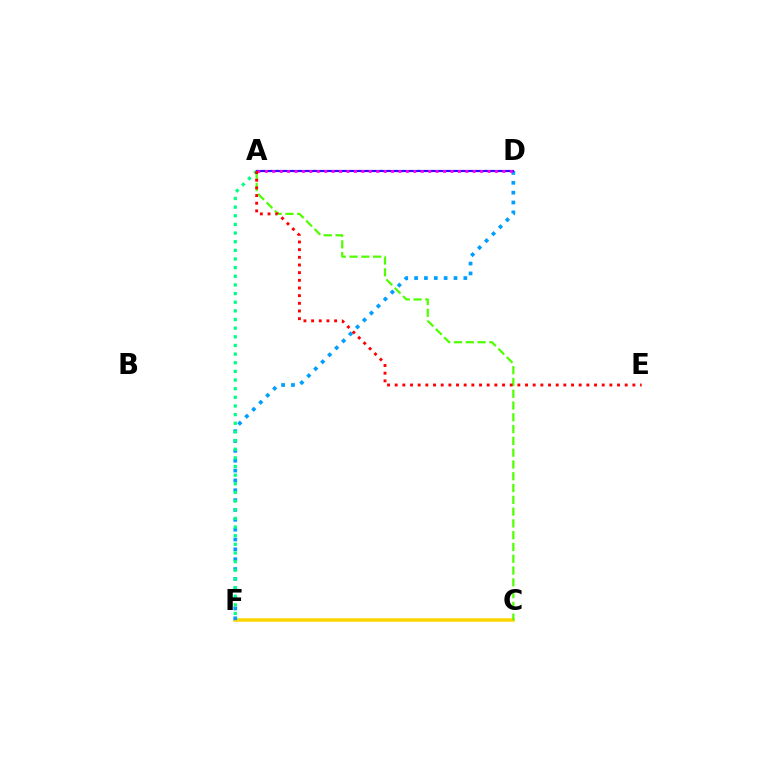{('C', 'F'): [{'color': '#ffd500', 'line_style': 'solid', 'thickness': 2.52}], ('D', 'F'): [{'color': '#009eff', 'line_style': 'dotted', 'thickness': 2.68}], ('A', 'D'): [{'color': '#3700ff', 'line_style': 'solid', 'thickness': 1.57}, {'color': '#ff00ed', 'line_style': 'dotted', 'thickness': 2.02}], ('A', 'F'): [{'color': '#00ff86', 'line_style': 'dotted', 'thickness': 2.35}], ('A', 'C'): [{'color': '#4fff00', 'line_style': 'dashed', 'thickness': 1.6}], ('A', 'E'): [{'color': '#ff0000', 'line_style': 'dotted', 'thickness': 2.08}]}